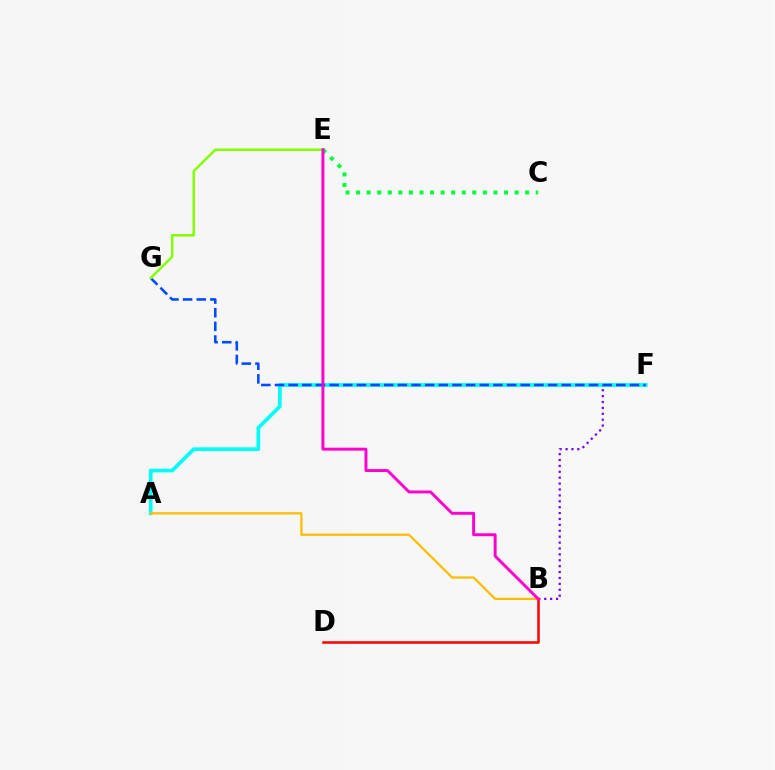{('B', 'F'): [{'color': '#7200ff', 'line_style': 'dotted', 'thickness': 1.6}], ('A', 'F'): [{'color': '#00fff6', 'line_style': 'solid', 'thickness': 2.65}], ('B', 'D'): [{'color': '#ff0000', 'line_style': 'solid', 'thickness': 1.82}], ('F', 'G'): [{'color': '#004bff', 'line_style': 'dashed', 'thickness': 1.85}], ('A', 'B'): [{'color': '#ffbd00', 'line_style': 'solid', 'thickness': 1.62}], ('E', 'G'): [{'color': '#84ff00', 'line_style': 'solid', 'thickness': 1.81}], ('C', 'E'): [{'color': '#00ff39', 'line_style': 'dotted', 'thickness': 2.87}], ('B', 'E'): [{'color': '#ff00cf', 'line_style': 'solid', 'thickness': 2.11}]}